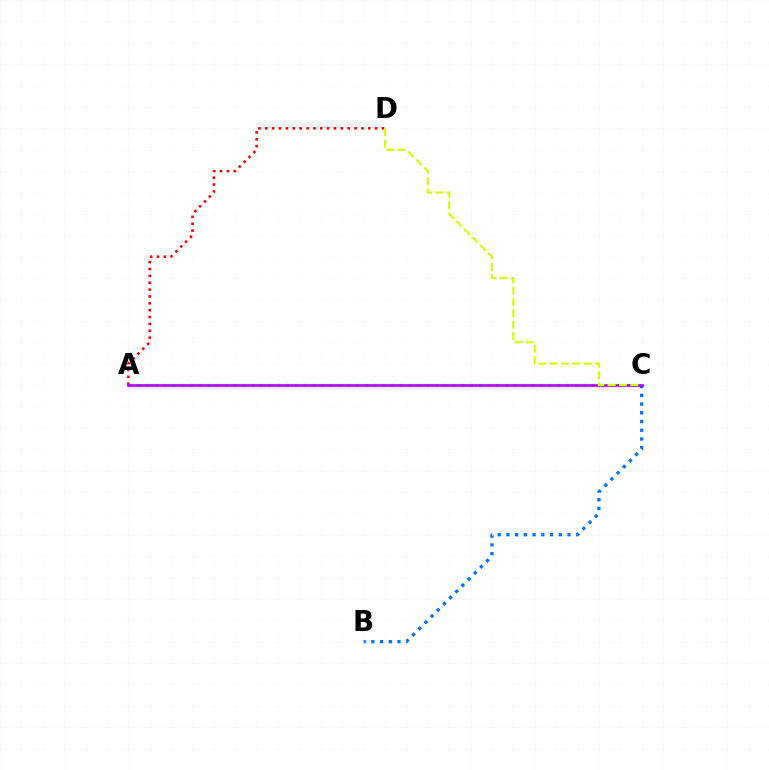{('A', 'C'): [{'color': '#00ff5c', 'line_style': 'dotted', 'thickness': 2.38}, {'color': '#b900ff', 'line_style': 'solid', 'thickness': 1.92}], ('A', 'D'): [{'color': '#ff0000', 'line_style': 'dotted', 'thickness': 1.87}], ('B', 'C'): [{'color': '#0074ff', 'line_style': 'dotted', 'thickness': 2.37}], ('C', 'D'): [{'color': '#d1ff00', 'line_style': 'dashed', 'thickness': 1.54}]}